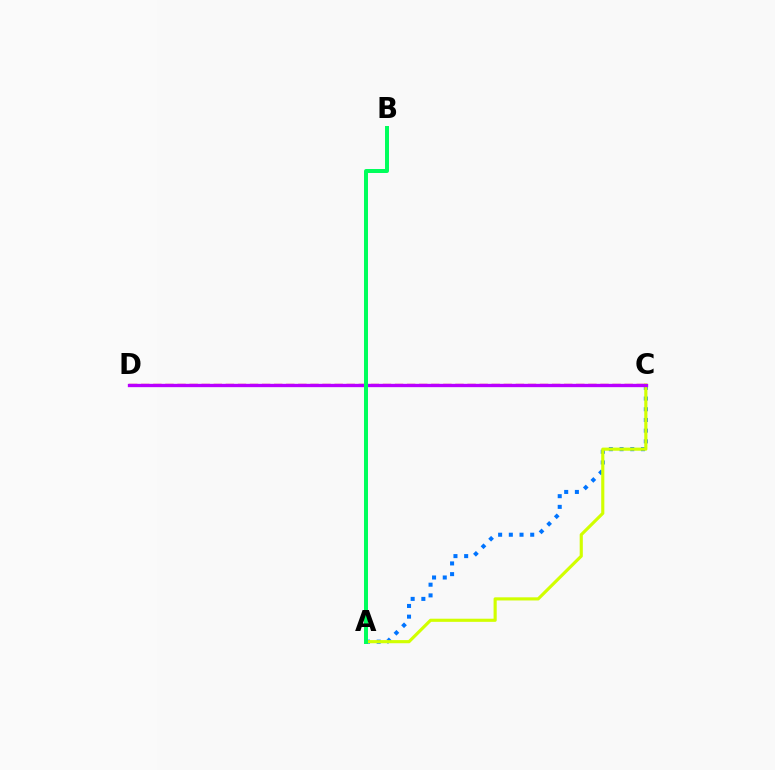{('A', 'C'): [{'color': '#0074ff', 'line_style': 'dotted', 'thickness': 2.91}, {'color': '#d1ff00', 'line_style': 'solid', 'thickness': 2.26}], ('C', 'D'): [{'color': '#ff0000', 'line_style': 'dashed', 'thickness': 1.64}, {'color': '#b900ff', 'line_style': 'solid', 'thickness': 2.39}], ('A', 'B'): [{'color': '#00ff5c', 'line_style': 'solid', 'thickness': 2.86}]}